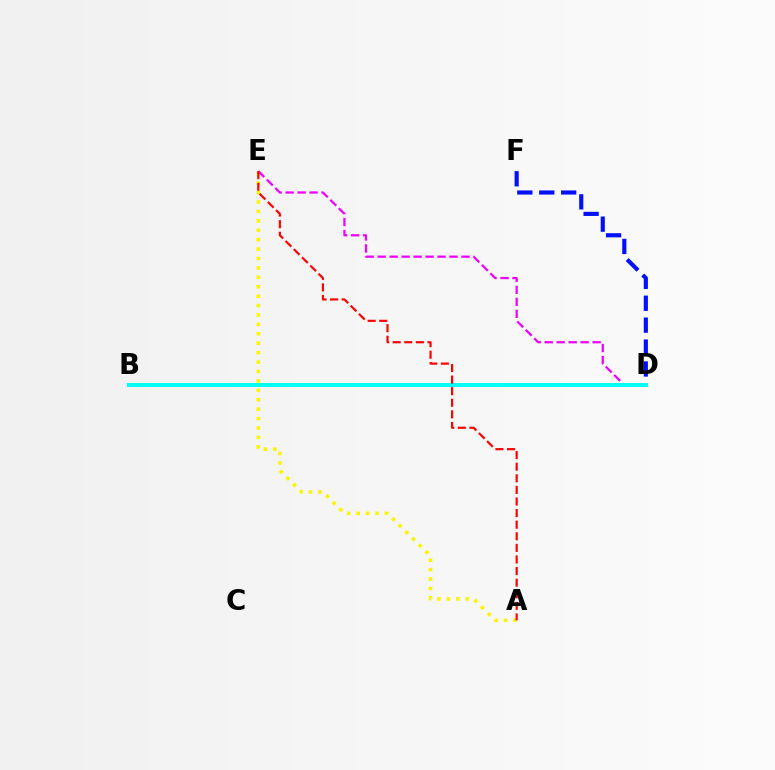{('D', 'F'): [{'color': '#0010ff', 'line_style': 'dashed', 'thickness': 2.98}], ('A', 'E'): [{'color': '#fcf500', 'line_style': 'dotted', 'thickness': 2.56}, {'color': '#ff0000', 'line_style': 'dashed', 'thickness': 1.58}], ('B', 'D'): [{'color': '#08ff00', 'line_style': 'solid', 'thickness': 2.63}, {'color': '#00fff6', 'line_style': 'solid', 'thickness': 2.85}], ('D', 'E'): [{'color': '#ee00ff', 'line_style': 'dashed', 'thickness': 1.63}]}